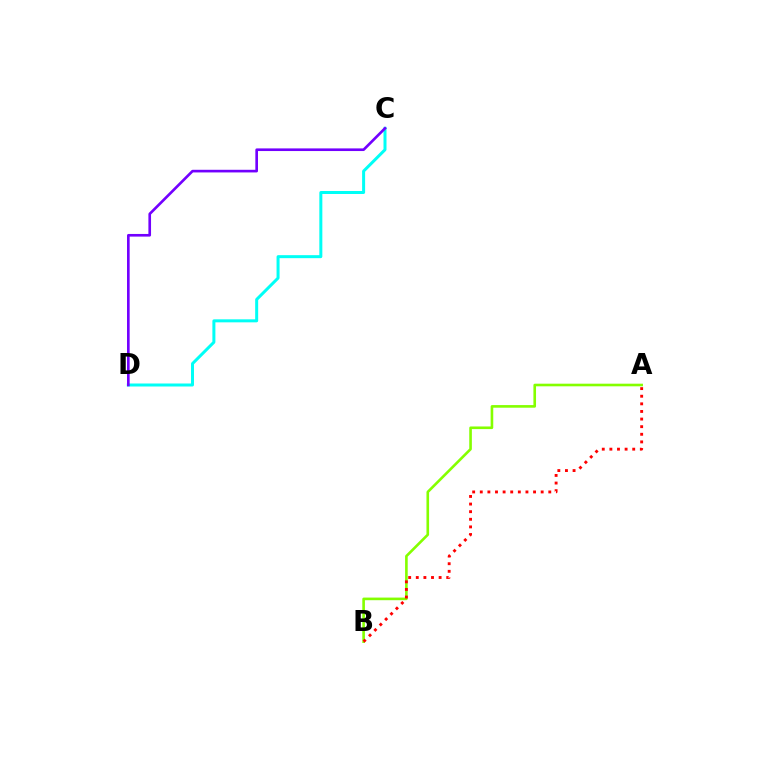{('A', 'B'): [{'color': '#84ff00', 'line_style': 'solid', 'thickness': 1.89}, {'color': '#ff0000', 'line_style': 'dotted', 'thickness': 2.07}], ('C', 'D'): [{'color': '#00fff6', 'line_style': 'solid', 'thickness': 2.16}, {'color': '#7200ff', 'line_style': 'solid', 'thickness': 1.9}]}